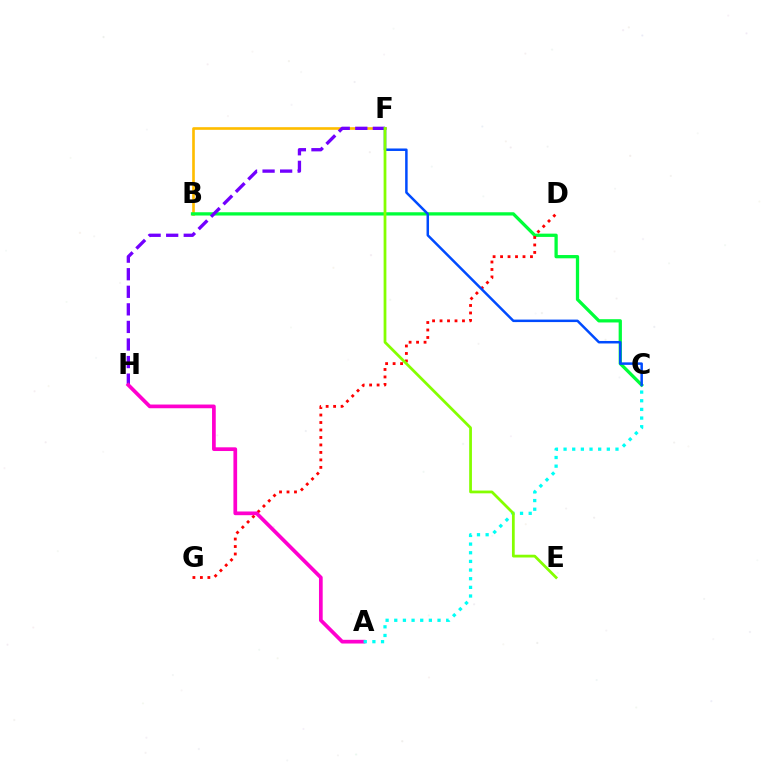{('B', 'F'): [{'color': '#ffbd00', 'line_style': 'solid', 'thickness': 1.9}], ('B', 'C'): [{'color': '#00ff39', 'line_style': 'solid', 'thickness': 2.36}], ('F', 'H'): [{'color': '#7200ff', 'line_style': 'dashed', 'thickness': 2.39}], ('D', 'G'): [{'color': '#ff0000', 'line_style': 'dotted', 'thickness': 2.03}], ('C', 'F'): [{'color': '#004bff', 'line_style': 'solid', 'thickness': 1.79}], ('A', 'H'): [{'color': '#ff00cf', 'line_style': 'solid', 'thickness': 2.67}], ('A', 'C'): [{'color': '#00fff6', 'line_style': 'dotted', 'thickness': 2.35}], ('E', 'F'): [{'color': '#84ff00', 'line_style': 'solid', 'thickness': 1.99}]}